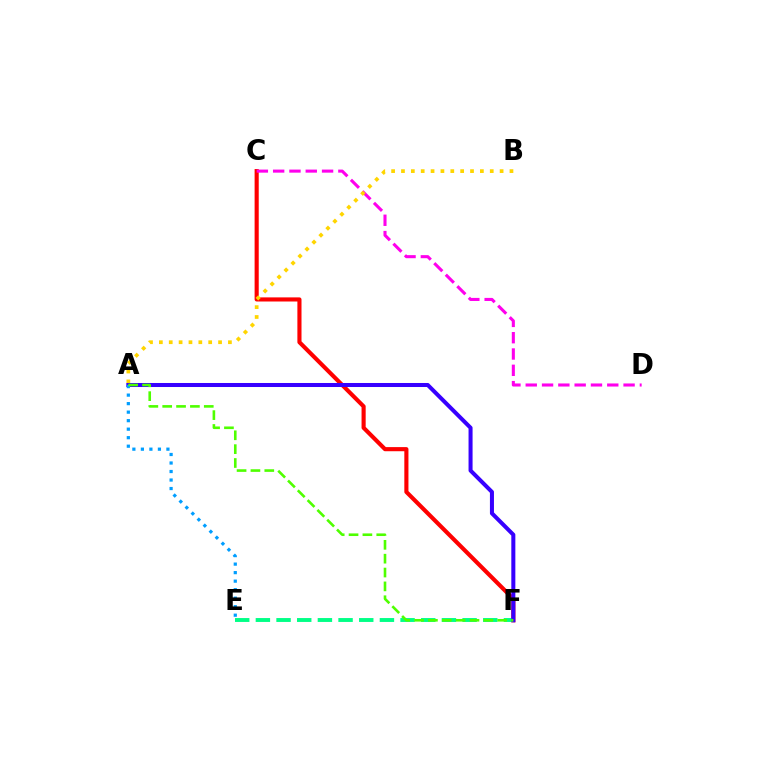{('C', 'F'): [{'color': '#ff0000', 'line_style': 'solid', 'thickness': 2.97}], ('C', 'D'): [{'color': '#ff00ed', 'line_style': 'dashed', 'thickness': 2.21}], ('A', 'B'): [{'color': '#ffd500', 'line_style': 'dotted', 'thickness': 2.68}], ('E', 'F'): [{'color': '#00ff86', 'line_style': 'dashed', 'thickness': 2.81}], ('A', 'F'): [{'color': '#3700ff', 'line_style': 'solid', 'thickness': 2.9}, {'color': '#4fff00', 'line_style': 'dashed', 'thickness': 1.88}], ('A', 'E'): [{'color': '#009eff', 'line_style': 'dotted', 'thickness': 2.31}]}